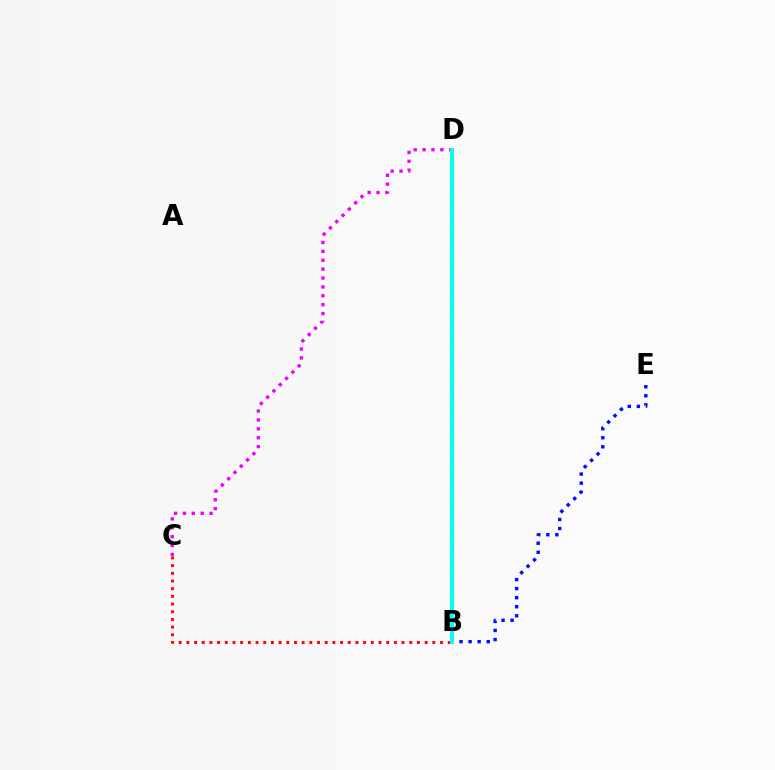{('B', 'D'): [{'color': '#08ff00', 'line_style': 'dashed', 'thickness': 2.03}, {'color': '#fcf500', 'line_style': 'dotted', 'thickness': 2.95}, {'color': '#00fff6', 'line_style': 'solid', 'thickness': 2.75}], ('C', 'D'): [{'color': '#ee00ff', 'line_style': 'dotted', 'thickness': 2.41}], ('B', 'E'): [{'color': '#0010ff', 'line_style': 'dotted', 'thickness': 2.46}], ('B', 'C'): [{'color': '#ff0000', 'line_style': 'dotted', 'thickness': 2.09}]}